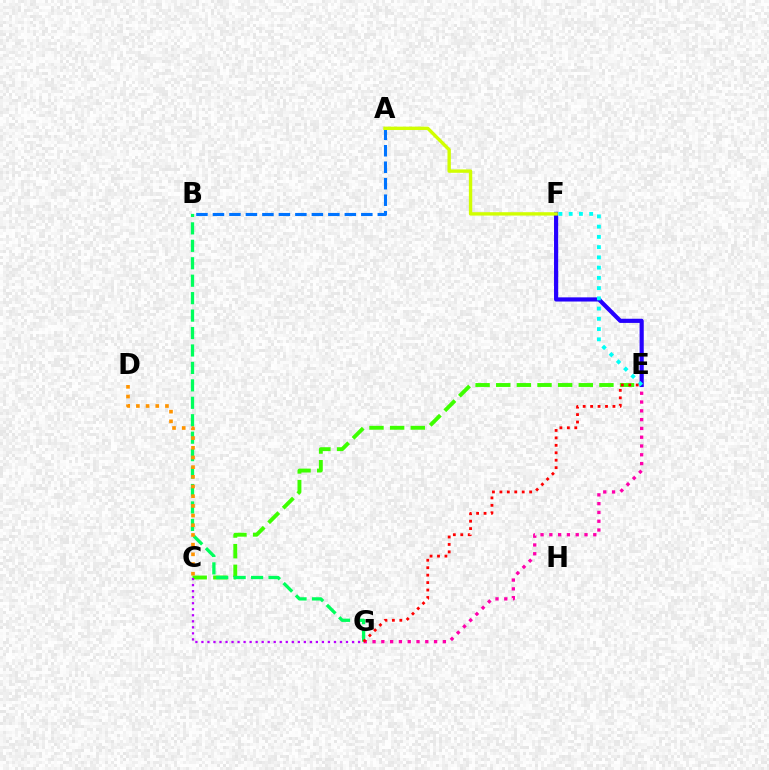{('C', 'E'): [{'color': '#3dff00', 'line_style': 'dashed', 'thickness': 2.8}], ('E', 'G'): [{'color': '#ff00ac', 'line_style': 'dotted', 'thickness': 2.39}, {'color': '#ff0000', 'line_style': 'dotted', 'thickness': 2.02}], ('E', 'F'): [{'color': '#2500ff', 'line_style': 'solid', 'thickness': 3.0}, {'color': '#00fff6', 'line_style': 'dotted', 'thickness': 2.78}], ('B', 'G'): [{'color': '#00ff5c', 'line_style': 'dashed', 'thickness': 2.37}], ('A', 'B'): [{'color': '#0074ff', 'line_style': 'dashed', 'thickness': 2.24}], ('A', 'F'): [{'color': '#d1ff00', 'line_style': 'solid', 'thickness': 2.43}], ('C', 'G'): [{'color': '#b900ff', 'line_style': 'dotted', 'thickness': 1.64}], ('C', 'D'): [{'color': '#ff9400', 'line_style': 'dotted', 'thickness': 2.63}]}